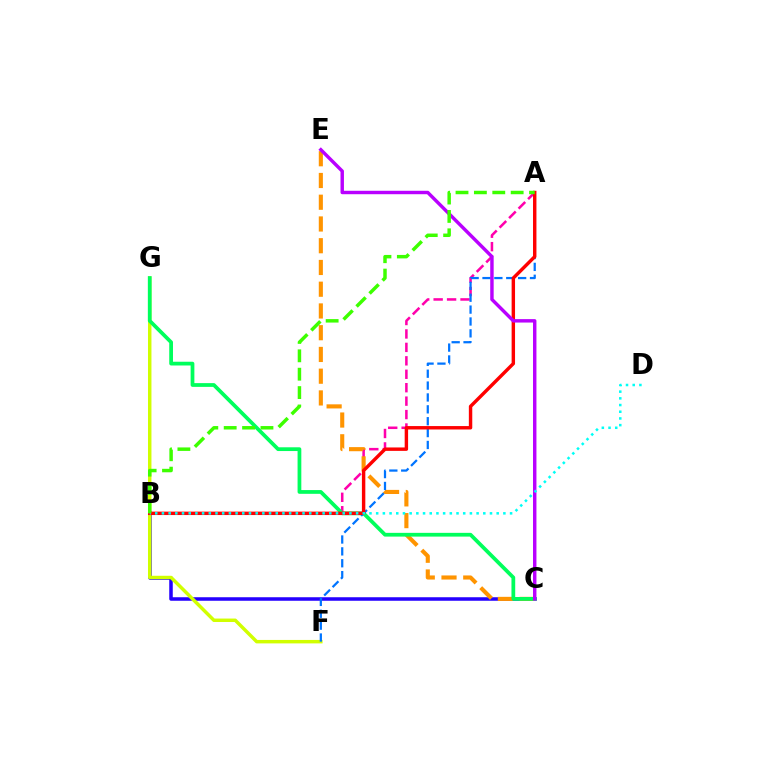{('B', 'C'): [{'color': '#2500ff', 'line_style': 'solid', 'thickness': 2.54}], ('A', 'B'): [{'color': '#ff00ac', 'line_style': 'dashed', 'thickness': 1.83}, {'color': '#ff0000', 'line_style': 'solid', 'thickness': 2.46}, {'color': '#3dff00', 'line_style': 'dashed', 'thickness': 2.5}], ('C', 'E'): [{'color': '#ff9400', 'line_style': 'dashed', 'thickness': 2.95}, {'color': '#b900ff', 'line_style': 'solid', 'thickness': 2.47}], ('F', 'G'): [{'color': '#d1ff00', 'line_style': 'solid', 'thickness': 2.49}], ('C', 'G'): [{'color': '#00ff5c', 'line_style': 'solid', 'thickness': 2.7}], ('A', 'F'): [{'color': '#0074ff', 'line_style': 'dashed', 'thickness': 1.61}], ('B', 'D'): [{'color': '#00fff6', 'line_style': 'dotted', 'thickness': 1.82}]}